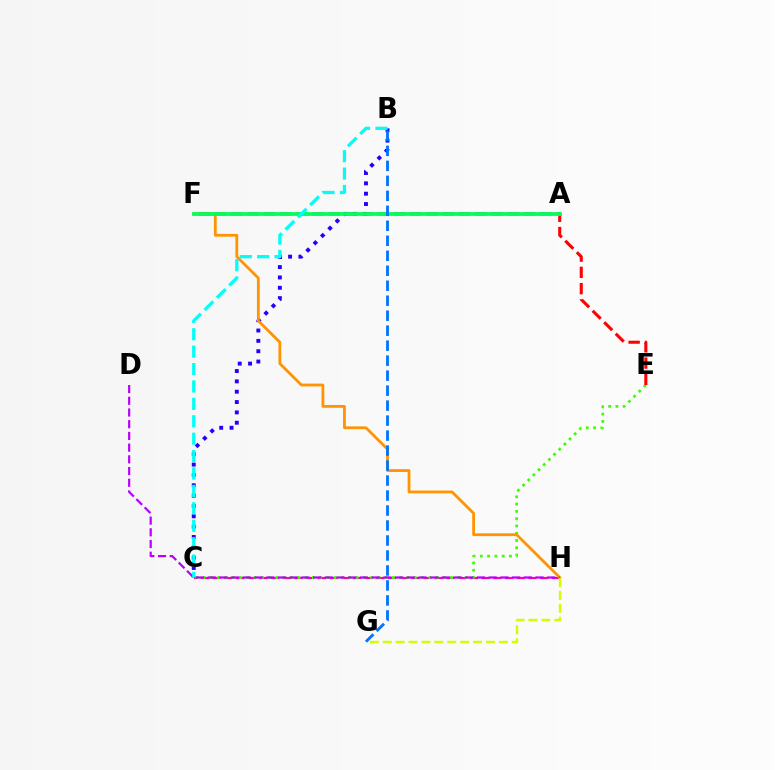{('B', 'C'): [{'color': '#2500ff', 'line_style': 'dotted', 'thickness': 2.81}, {'color': '#00fff6', 'line_style': 'dashed', 'thickness': 2.36}], ('C', 'H'): [{'color': '#ff00ac', 'line_style': 'dashed', 'thickness': 1.59}], ('C', 'E'): [{'color': '#3dff00', 'line_style': 'dotted', 'thickness': 1.98}], ('F', 'H'): [{'color': '#ff9400', 'line_style': 'solid', 'thickness': 2.01}], ('E', 'F'): [{'color': '#ff0000', 'line_style': 'dashed', 'thickness': 2.21}], ('D', 'H'): [{'color': '#b900ff', 'line_style': 'dashed', 'thickness': 1.59}], ('A', 'F'): [{'color': '#00ff5c', 'line_style': 'solid', 'thickness': 2.7}], ('B', 'G'): [{'color': '#0074ff', 'line_style': 'dashed', 'thickness': 2.04}], ('G', 'H'): [{'color': '#d1ff00', 'line_style': 'dashed', 'thickness': 1.75}]}